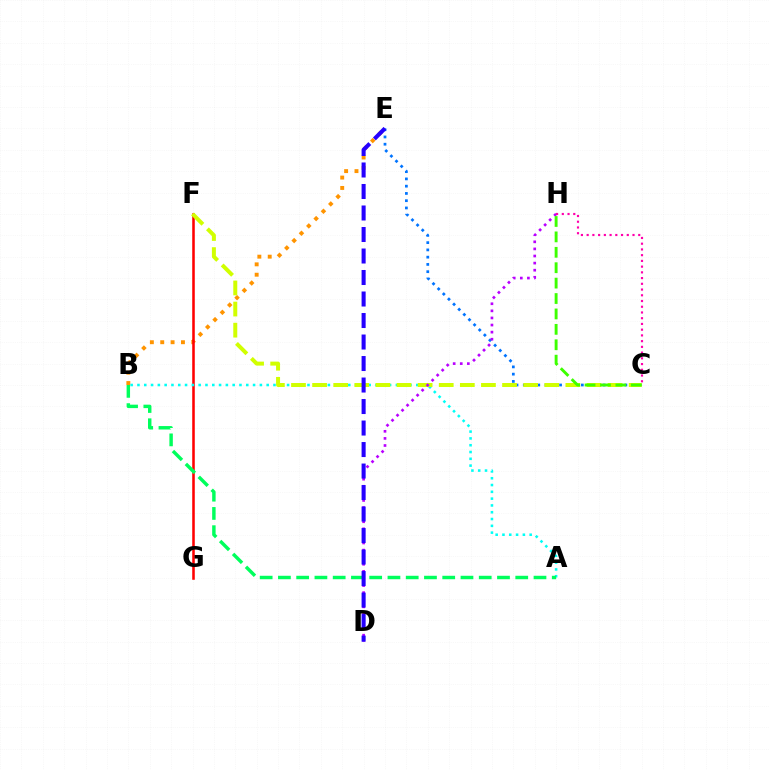{('B', 'E'): [{'color': '#ff9400', 'line_style': 'dotted', 'thickness': 2.82}], ('C', 'E'): [{'color': '#0074ff', 'line_style': 'dotted', 'thickness': 1.97}], ('F', 'G'): [{'color': '#ff0000', 'line_style': 'solid', 'thickness': 1.84}], ('A', 'B'): [{'color': '#00fff6', 'line_style': 'dotted', 'thickness': 1.85}, {'color': '#00ff5c', 'line_style': 'dashed', 'thickness': 2.48}], ('C', 'F'): [{'color': '#d1ff00', 'line_style': 'dashed', 'thickness': 2.87}], ('D', 'H'): [{'color': '#b900ff', 'line_style': 'dotted', 'thickness': 1.93}], ('C', 'H'): [{'color': '#3dff00', 'line_style': 'dashed', 'thickness': 2.09}, {'color': '#ff00ac', 'line_style': 'dotted', 'thickness': 1.56}], ('D', 'E'): [{'color': '#2500ff', 'line_style': 'dashed', 'thickness': 2.92}]}